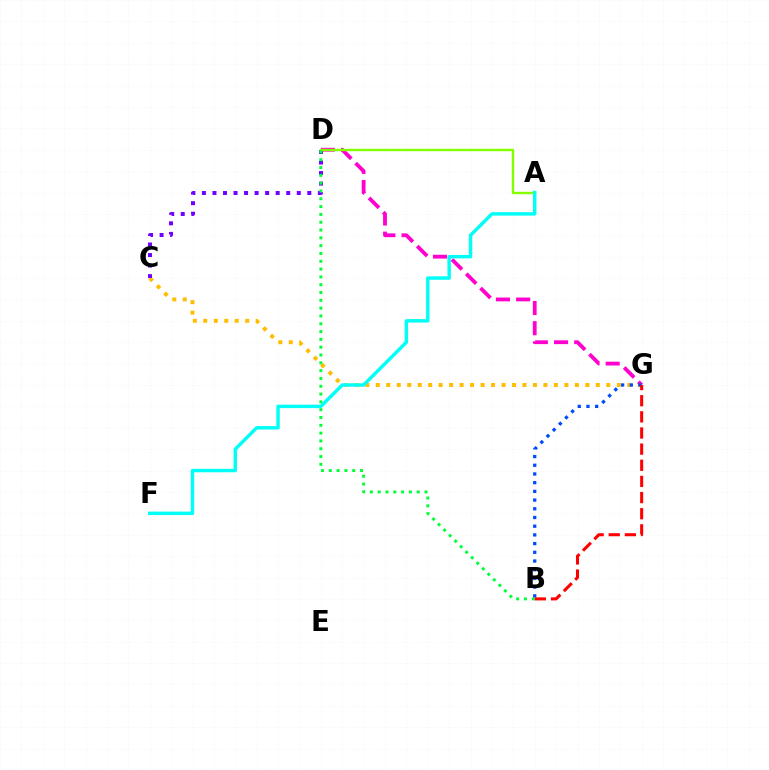{('C', 'G'): [{'color': '#ffbd00', 'line_style': 'dotted', 'thickness': 2.85}], ('C', 'D'): [{'color': '#7200ff', 'line_style': 'dotted', 'thickness': 2.86}], ('D', 'G'): [{'color': '#ff00cf', 'line_style': 'dashed', 'thickness': 2.74}], ('A', 'D'): [{'color': '#84ff00', 'line_style': 'solid', 'thickness': 1.75}], ('B', 'D'): [{'color': '#00ff39', 'line_style': 'dotted', 'thickness': 2.12}], ('B', 'G'): [{'color': '#004bff', 'line_style': 'dotted', 'thickness': 2.37}, {'color': '#ff0000', 'line_style': 'dashed', 'thickness': 2.19}], ('A', 'F'): [{'color': '#00fff6', 'line_style': 'solid', 'thickness': 2.48}]}